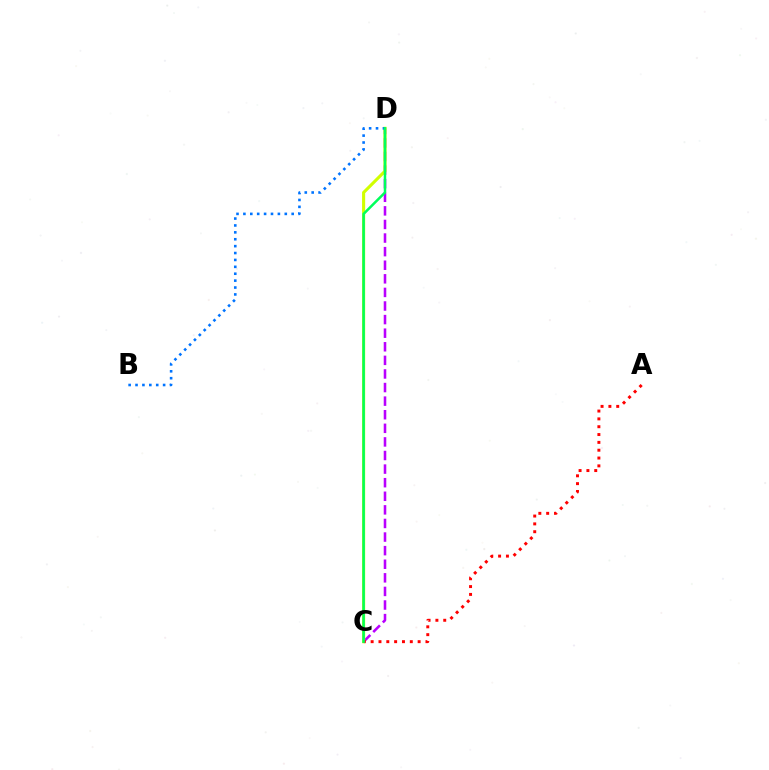{('C', 'D'): [{'color': '#b900ff', 'line_style': 'dashed', 'thickness': 1.85}, {'color': '#d1ff00', 'line_style': 'solid', 'thickness': 2.23}, {'color': '#00ff5c', 'line_style': 'solid', 'thickness': 1.81}], ('A', 'C'): [{'color': '#ff0000', 'line_style': 'dotted', 'thickness': 2.13}], ('B', 'D'): [{'color': '#0074ff', 'line_style': 'dotted', 'thickness': 1.87}]}